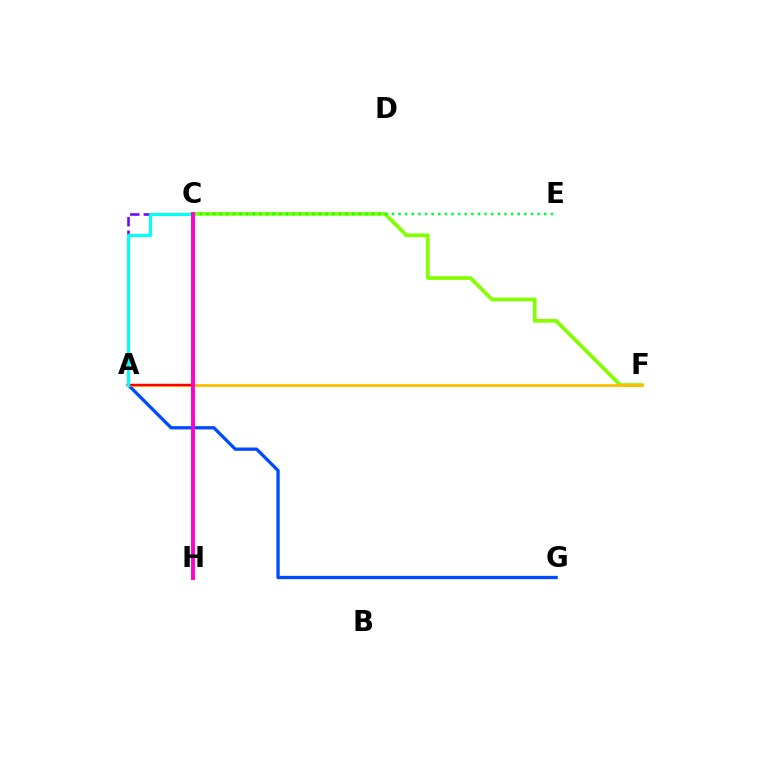{('C', 'F'): [{'color': '#84ff00', 'line_style': 'solid', 'thickness': 2.69}], ('C', 'E'): [{'color': '#00ff39', 'line_style': 'dotted', 'thickness': 1.8}], ('A', 'G'): [{'color': '#004bff', 'line_style': 'solid', 'thickness': 2.37}], ('A', 'F'): [{'color': '#ffbd00', 'line_style': 'solid', 'thickness': 2.0}], ('A', 'C'): [{'color': '#7200ff', 'line_style': 'dashed', 'thickness': 1.83}, {'color': '#ff0000', 'line_style': 'solid', 'thickness': 1.77}, {'color': '#00fff6', 'line_style': 'solid', 'thickness': 2.28}], ('C', 'H'): [{'color': '#ff00cf', 'line_style': 'solid', 'thickness': 2.82}]}